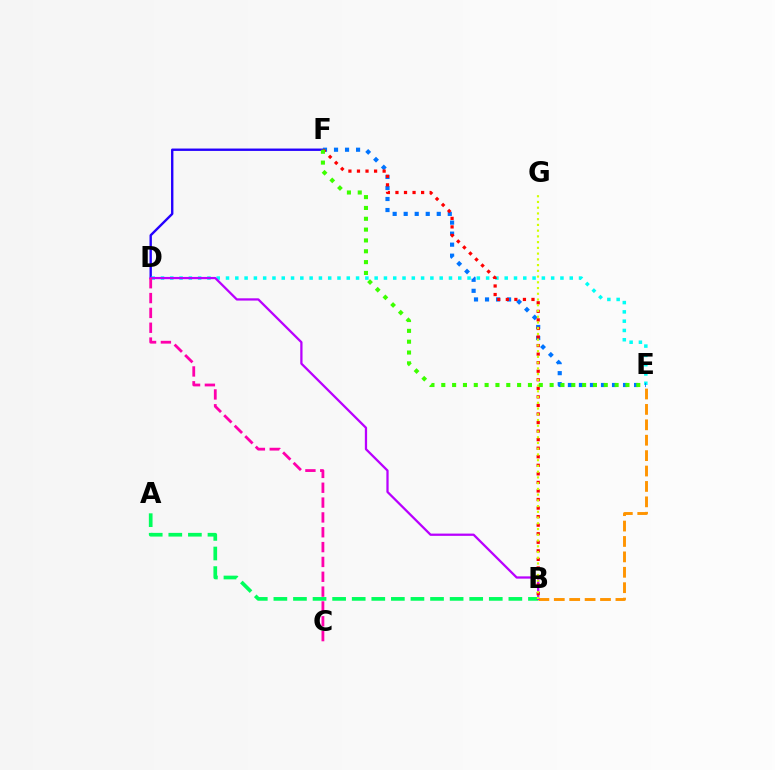{('B', 'E'): [{'color': '#ff9400', 'line_style': 'dashed', 'thickness': 2.09}], ('D', 'F'): [{'color': '#2500ff', 'line_style': 'solid', 'thickness': 1.71}], ('D', 'E'): [{'color': '#00fff6', 'line_style': 'dotted', 'thickness': 2.52}], ('A', 'B'): [{'color': '#00ff5c', 'line_style': 'dashed', 'thickness': 2.66}], ('E', 'F'): [{'color': '#0074ff', 'line_style': 'dotted', 'thickness': 3.0}, {'color': '#3dff00', 'line_style': 'dotted', 'thickness': 2.94}], ('B', 'D'): [{'color': '#b900ff', 'line_style': 'solid', 'thickness': 1.63}], ('B', 'F'): [{'color': '#ff0000', 'line_style': 'dotted', 'thickness': 2.32}], ('B', 'G'): [{'color': '#d1ff00', 'line_style': 'dotted', 'thickness': 1.56}], ('C', 'D'): [{'color': '#ff00ac', 'line_style': 'dashed', 'thickness': 2.02}]}